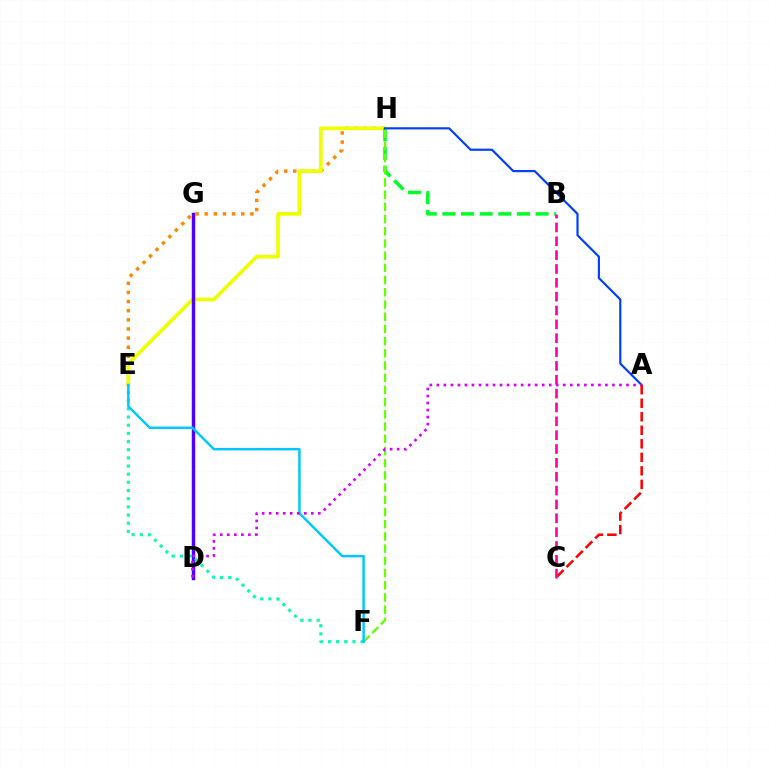{('E', 'H'): [{'color': '#ff8800', 'line_style': 'dotted', 'thickness': 2.48}, {'color': '#eeff00', 'line_style': 'solid', 'thickness': 2.66}], ('B', 'H'): [{'color': '#00ff27', 'line_style': 'dashed', 'thickness': 2.53}], ('F', 'H'): [{'color': '#66ff00', 'line_style': 'dashed', 'thickness': 1.66}], ('A', 'H'): [{'color': '#003fff', 'line_style': 'solid', 'thickness': 1.56}], ('D', 'G'): [{'color': '#4f00ff', 'line_style': 'solid', 'thickness': 2.47}], ('E', 'F'): [{'color': '#00ffaf', 'line_style': 'dotted', 'thickness': 2.22}, {'color': '#00c7ff', 'line_style': 'solid', 'thickness': 1.78}], ('A', 'D'): [{'color': '#d600ff', 'line_style': 'dotted', 'thickness': 1.91}], ('A', 'C'): [{'color': '#ff0000', 'line_style': 'dashed', 'thickness': 1.84}], ('B', 'C'): [{'color': '#ff00a0', 'line_style': 'dashed', 'thickness': 1.88}]}